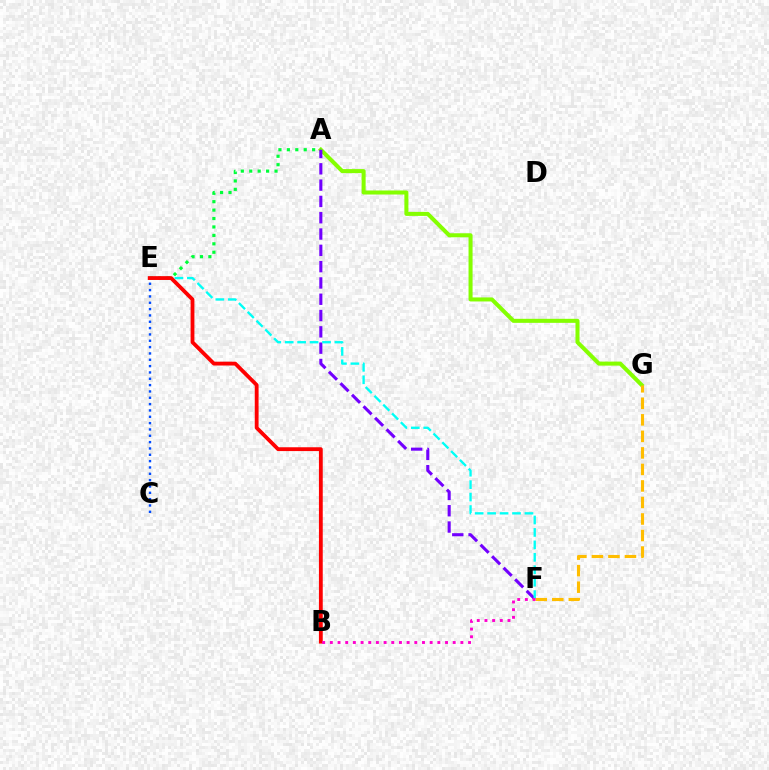{('A', 'G'): [{'color': '#84ff00', 'line_style': 'solid', 'thickness': 2.9}], ('A', 'E'): [{'color': '#00ff39', 'line_style': 'dotted', 'thickness': 2.29}], ('C', 'E'): [{'color': '#004bff', 'line_style': 'dotted', 'thickness': 1.72}], ('A', 'F'): [{'color': '#7200ff', 'line_style': 'dashed', 'thickness': 2.21}], ('E', 'F'): [{'color': '#00fff6', 'line_style': 'dashed', 'thickness': 1.69}], ('B', 'E'): [{'color': '#ff0000', 'line_style': 'solid', 'thickness': 2.75}], ('F', 'G'): [{'color': '#ffbd00', 'line_style': 'dashed', 'thickness': 2.24}], ('B', 'F'): [{'color': '#ff00cf', 'line_style': 'dotted', 'thickness': 2.09}]}